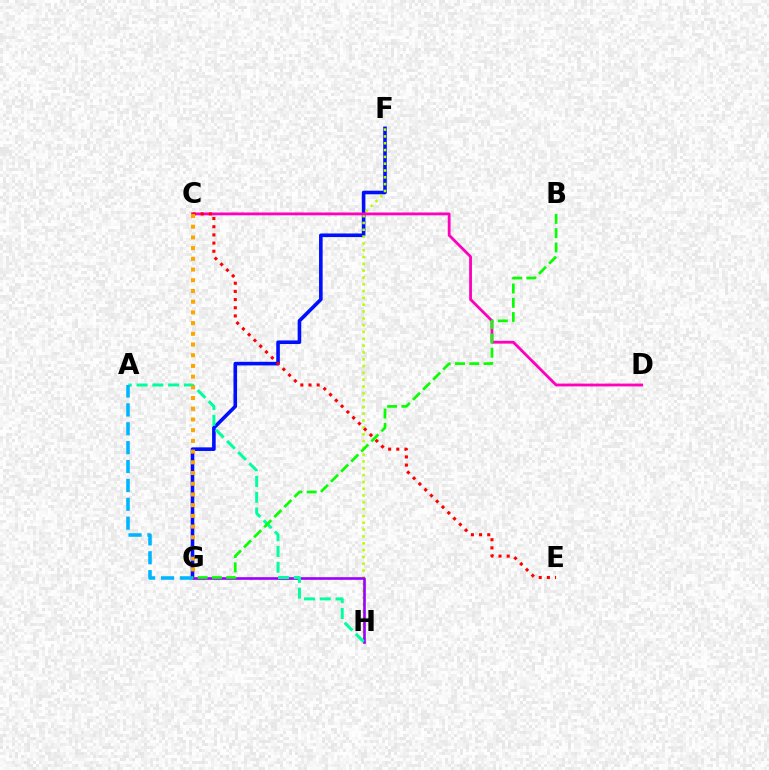{('F', 'G'): [{'color': '#0010ff', 'line_style': 'solid', 'thickness': 2.59}], ('F', 'H'): [{'color': '#b3ff00', 'line_style': 'dotted', 'thickness': 1.85}], ('G', 'H'): [{'color': '#9b00ff', 'line_style': 'solid', 'thickness': 1.9}], ('C', 'D'): [{'color': '#ff00bd', 'line_style': 'solid', 'thickness': 2.02}], ('C', 'E'): [{'color': '#ff0000', 'line_style': 'dotted', 'thickness': 2.22}], ('A', 'H'): [{'color': '#00ff9d', 'line_style': 'dashed', 'thickness': 2.14}], ('A', 'G'): [{'color': '#00b5ff', 'line_style': 'dashed', 'thickness': 2.56}], ('C', 'G'): [{'color': '#ffa500', 'line_style': 'dotted', 'thickness': 2.91}], ('B', 'G'): [{'color': '#08ff00', 'line_style': 'dashed', 'thickness': 1.94}]}